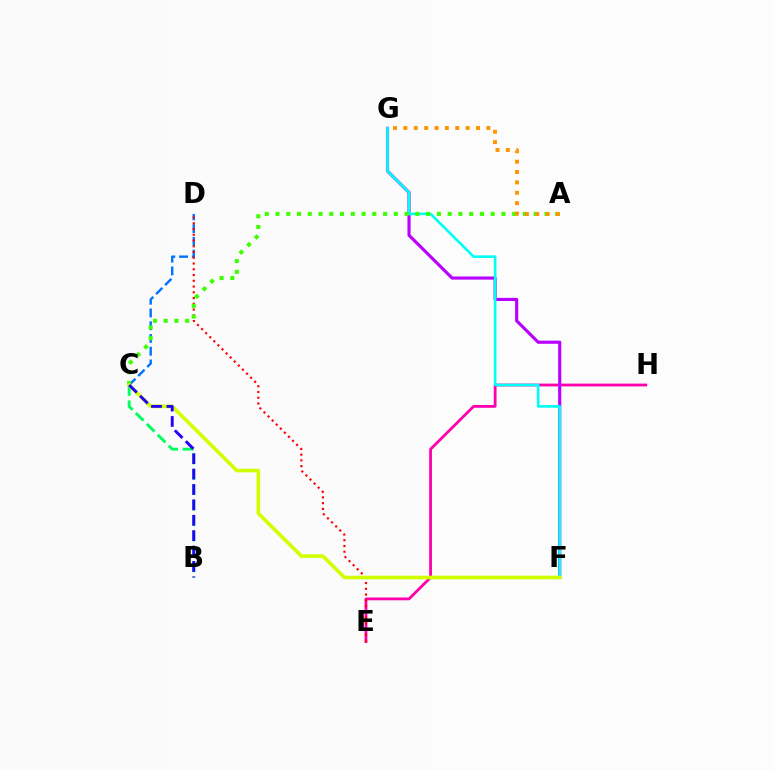{('C', 'D'): [{'color': '#0074ff', 'line_style': 'dashed', 'thickness': 1.73}], ('E', 'H'): [{'color': '#ff00ac', 'line_style': 'solid', 'thickness': 2.01}], ('B', 'C'): [{'color': '#00ff5c', 'line_style': 'dashed', 'thickness': 2.09}, {'color': '#2500ff', 'line_style': 'dashed', 'thickness': 2.09}], ('D', 'E'): [{'color': '#ff0000', 'line_style': 'dotted', 'thickness': 1.56}], ('F', 'G'): [{'color': '#b900ff', 'line_style': 'solid', 'thickness': 2.26}, {'color': '#00fff6', 'line_style': 'solid', 'thickness': 1.9}], ('A', 'C'): [{'color': '#3dff00', 'line_style': 'dotted', 'thickness': 2.92}], ('C', 'F'): [{'color': '#d1ff00', 'line_style': 'solid', 'thickness': 2.61}], ('A', 'G'): [{'color': '#ff9400', 'line_style': 'dotted', 'thickness': 2.82}]}